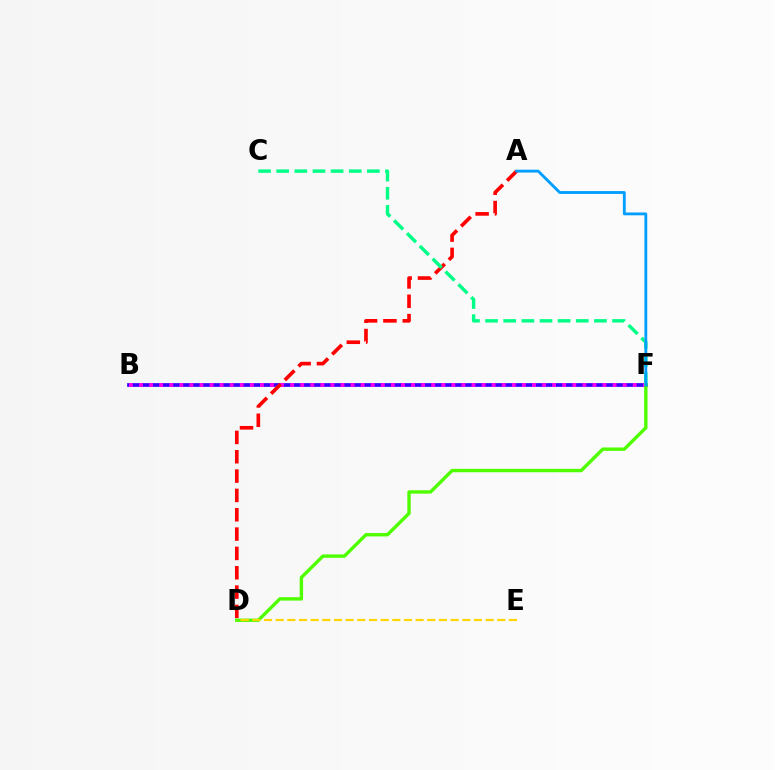{('B', 'F'): [{'color': '#3700ff', 'line_style': 'solid', 'thickness': 2.67}, {'color': '#ff00ed', 'line_style': 'dotted', 'thickness': 2.74}], ('A', 'D'): [{'color': '#ff0000', 'line_style': 'dashed', 'thickness': 2.63}], ('C', 'F'): [{'color': '#00ff86', 'line_style': 'dashed', 'thickness': 2.46}], ('D', 'F'): [{'color': '#4fff00', 'line_style': 'solid', 'thickness': 2.44}], ('D', 'E'): [{'color': '#ffd500', 'line_style': 'dashed', 'thickness': 1.58}], ('A', 'F'): [{'color': '#009eff', 'line_style': 'solid', 'thickness': 2.04}]}